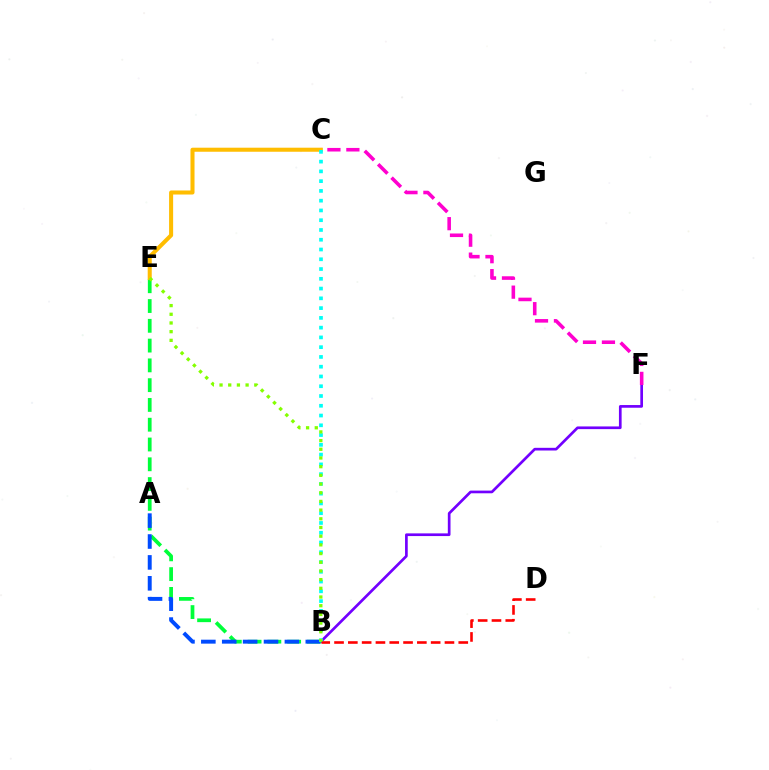{('B', 'F'): [{'color': '#7200ff', 'line_style': 'solid', 'thickness': 1.94}], ('B', 'E'): [{'color': '#00ff39', 'line_style': 'dashed', 'thickness': 2.69}, {'color': '#84ff00', 'line_style': 'dotted', 'thickness': 2.36}], ('C', 'F'): [{'color': '#ff00cf', 'line_style': 'dashed', 'thickness': 2.57}], ('A', 'B'): [{'color': '#004bff', 'line_style': 'dashed', 'thickness': 2.84}], ('C', 'E'): [{'color': '#ffbd00', 'line_style': 'solid', 'thickness': 2.91}], ('B', 'C'): [{'color': '#00fff6', 'line_style': 'dotted', 'thickness': 2.65}], ('B', 'D'): [{'color': '#ff0000', 'line_style': 'dashed', 'thickness': 1.88}]}